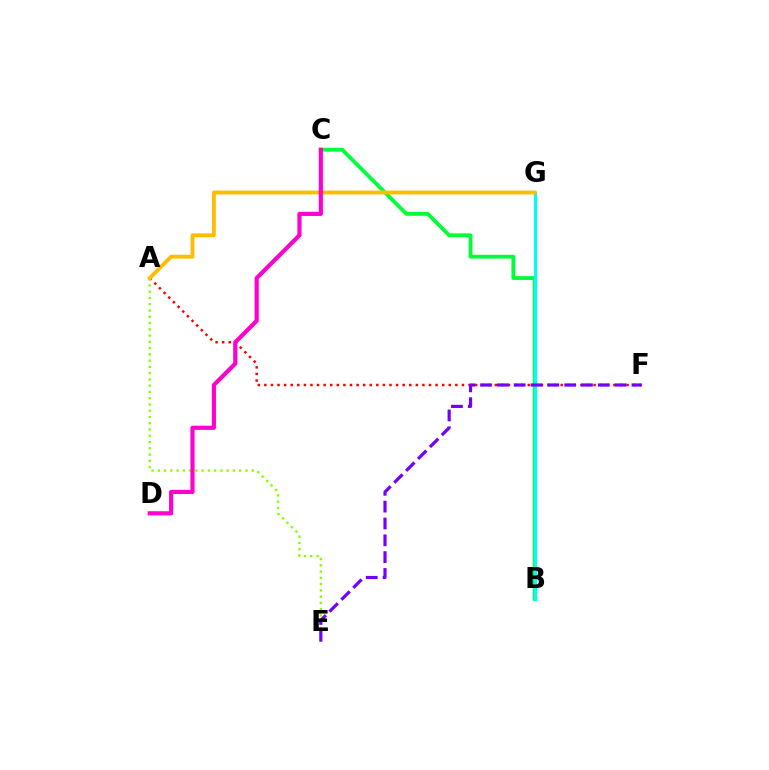{('A', 'F'): [{'color': '#ff0000', 'line_style': 'dotted', 'thickness': 1.79}], ('B', 'C'): [{'color': '#00ff39', 'line_style': 'solid', 'thickness': 2.75}], ('A', 'E'): [{'color': '#84ff00', 'line_style': 'dotted', 'thickness': 1.7}], ('B', 'G'): [{'color': '#004bff', 'line_style': 'solid', 'thickness': 2.11}, {'color': '#00fff6', 'line_style': 'solid', 'thickness': 2.28}], ('A', 'G'): [{'color': '#ffbd00', 'line_style': 'solid', 'thickness': 2.78}], ('E', 'F'): [{'color': '#7200ff', 'line_style': 'dashed', 'thickness': 2.29}], ('C', 'D'): [{'color': '#ff00cf', 'line_style': 'solid', 'thickness': 2.99}]}